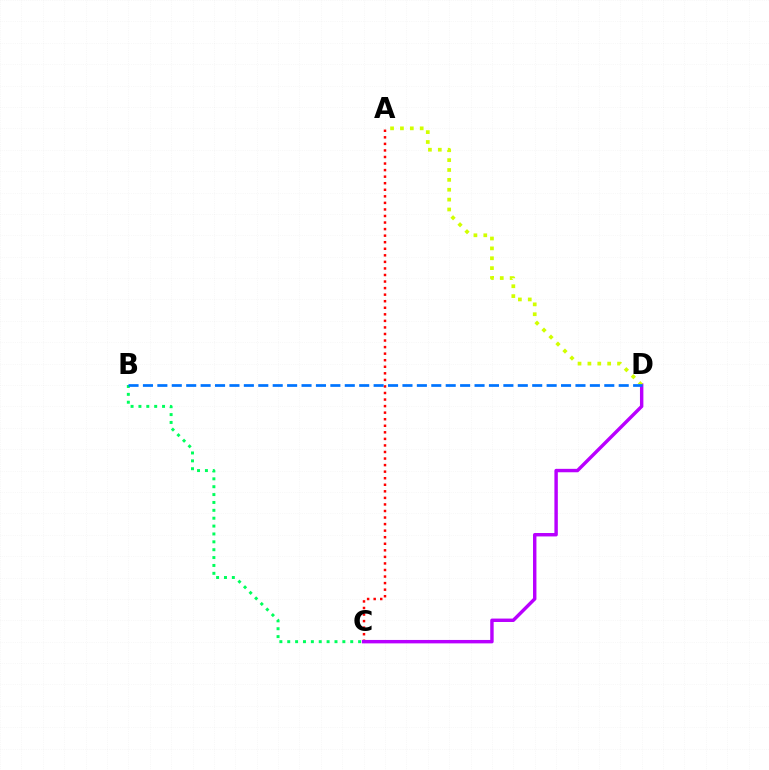{('A', 'C'): [{'color': '#ff0000', 'line_style': 'dotted', 'thickness': 1.78}], ('C', 'D'): [{'color': '#b900ff', 'line_style': 'solid', 'thickness': 2.46}], ('A', 'D'): [{'color': '#d1ff00', 'line_style': 'dotted', 'thickness': 2.68}], ('B', 'C'): [{'color': '#00ff5c', 'line_style': 'dotted', 'thickness': 2.14}], ('B', 'D'): [{'color': '#0074ff', 'line_style': 'dashed', 'thickness': 1.96}]}